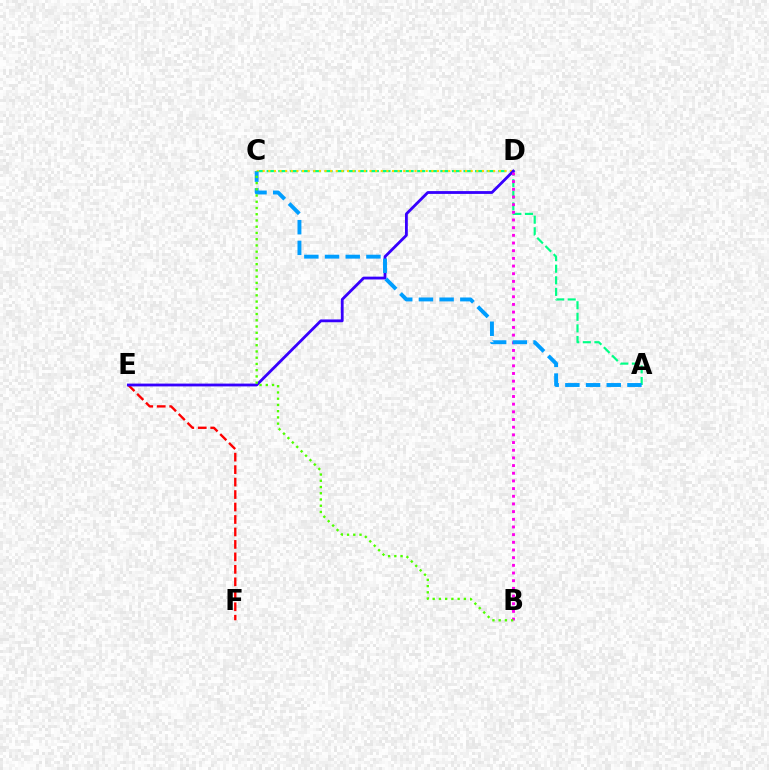{('A', 'C'): [{'color': '#00ff86', 'line_style': 'dashed', 'thickness': 1.57}, {'color': '#009eff', 'line_style': 'dashed', 'thickness': 2.81}], ('C', 'D'): [{'color': '#ffd500', 'line_style': 'dotted', 'thickness': 1.53}], ('E', 'F'): [{'color': '#ff0000', 'line_style': 'dashed', 'thickness': 1.69}], ('D', 'E'): [{'color': '#3700ff', 'line_style': 'solid', 'thickness': 2.03}], ('B', 'D'): [{'color': '#ff00ed', 'line_style': 'dotted', 'thickness': 2.09}], ('B', 'C'): [{'color': '#4fff00', 'line_style': 'dotted', 'thickness': 1.69}]}